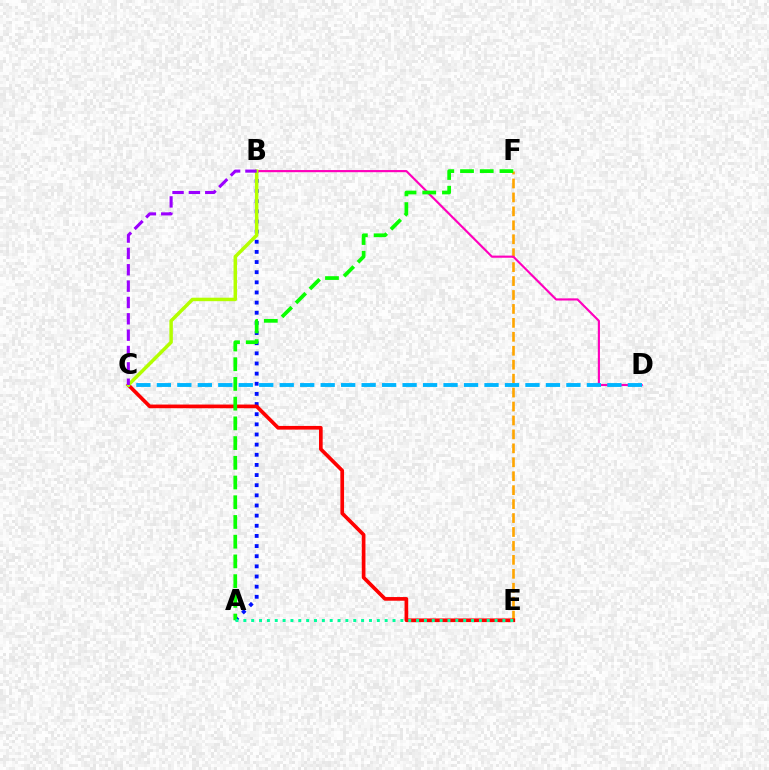{('E', 'F'): [{'color': '#ffa500', 'line_style': 'dashed', 'thickness': 1.89}], ('A', 'B'): [{'color': '#0010ff', 'line_style': 'dotted', 'thickness': 2.76}], ('C', 'E'): [{'color': '#ff0000', 'line_style': 'solid', 'thickness': 2.65}], ('B', 'D'): [{'color': '#ff00bd', 'line_style': 'solid', 'thickness': 1.55}], ('C', 'D'): [{'color': '#00b5ff', 'line_style': 'dashed', 'thickness': 2.78}], ('A', 'F'): [{'color': '#08ff00', 'line_style': 'dashed', 'thickness': 2.68}], ('B', 'C'): [{'color': '#b3ff00', 'line_style': 'solid', 'thickness': 2.5}, {'color': '#9b00ff', 'line_style': 'dashed', 'thickness': 2.22}], ('A', 'E'): [{'color': '#00ff9d', 'line_style': 'dotted', 'thickness': 2.13}]}